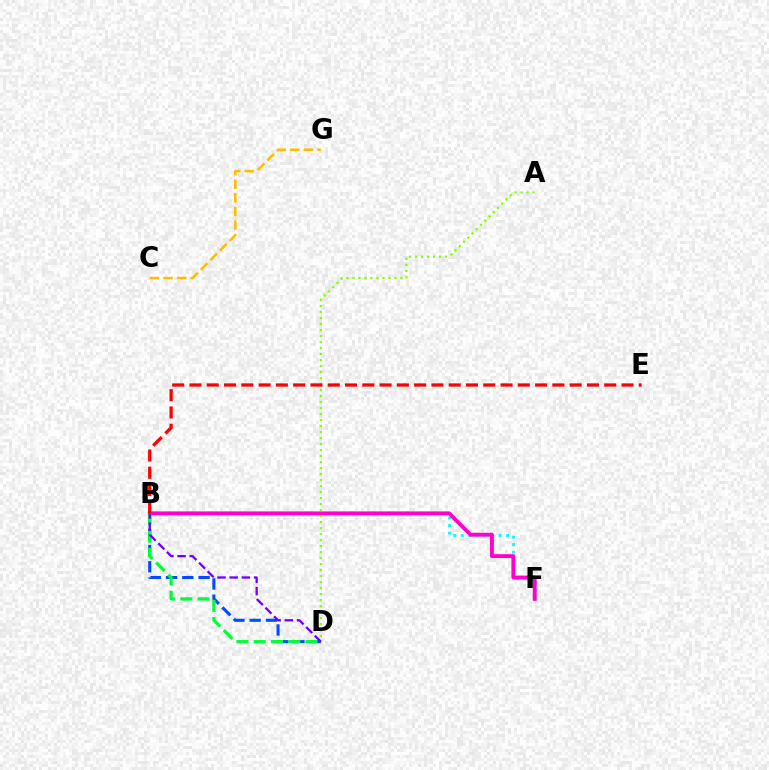{('B', 'D'): [{'color': '#004bff', 'line_style': 'dashed', 'thickness': 2.21}, {'color': '#00ff39', 'line_style': 'dashed', 'thickness': 2.35}, {'color': '#7200ff', 'line_style': 'dashed', 'thickness': 1.66}], ('B', 'F'): [{'color': '#00fff6', 'line_style': 'dotted', 'thickness': 2.05}, {'color': '#ff00cf', 'line_style': 'solid', 'thickness': 2.78}], ('A', 'D'): [{'color': '#84ff00', 'line_style': 'dotted', 'thickness': 1.63}], ('C', 'G'): [{'color': '#ffbd00', 'line_style': 'dashed', 'thickness': 1.85}], ('B', 'E'): [{'color': '#ff0000', 'line_style': 'dashed', 'thickness': 2.35}]}